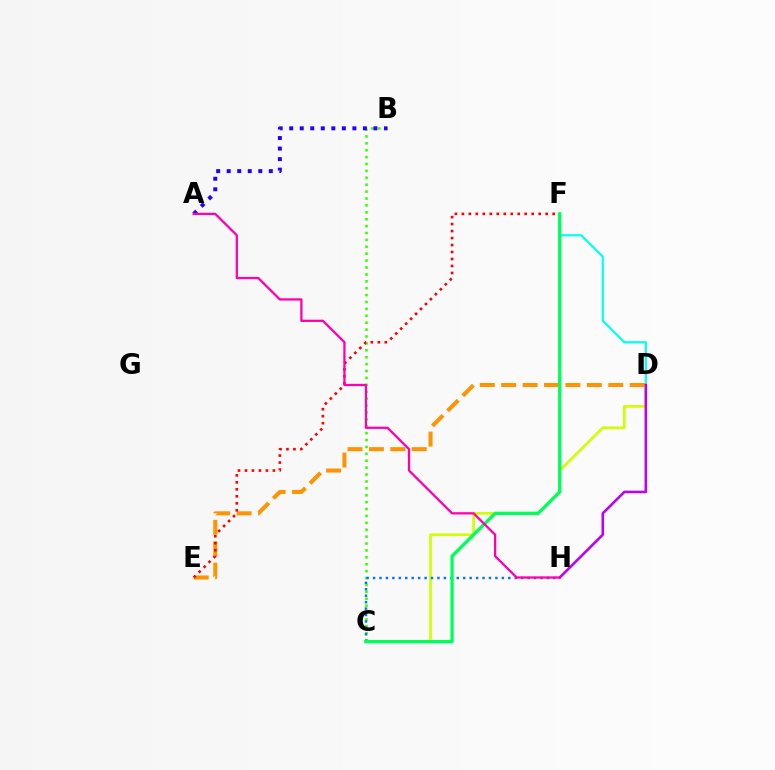{('D', 'F'): [{'color': '#00fff6', 'line_style': 'solid', 'thickness': 1.56}], ('C', 'D'): [{'color': '#d1ff00', 'line_style': 'solid', 'thickness': 1.93}], ('B', 'C'): [{'color': '#3dff00', 'line_style': 'dotted', 'thickness': 1.87}], ('D', 'E'): [{'color': '#ff9400', 'line_style': 'dashed', 'thickness': 2.91}], ('A', 'B'): [{'color': '#2500ff', 'line_style': 'dotted', 'thickness': 2.86}], ('C', 'H'): [{'color': '#0074ff', 'line_style': 'dotted', 'thickness': 1.75}], ('E', 'F'): [{'color': '#ff0000', 'line_style': 'dotted', 'thickness': 1.9}], ('D', 'H'): [{'color': '#b900ff', 'line_style': 'solid', 'thickness': 1.85}], ('C', 'F'): [{'color': '#00ff5c', 'line_style': 'solid', 'thickness': 2.38}], ('A', 'H'): [{'color': '#ff00ac', 'line_style': 'solid', 'thickness': 1.64}]}